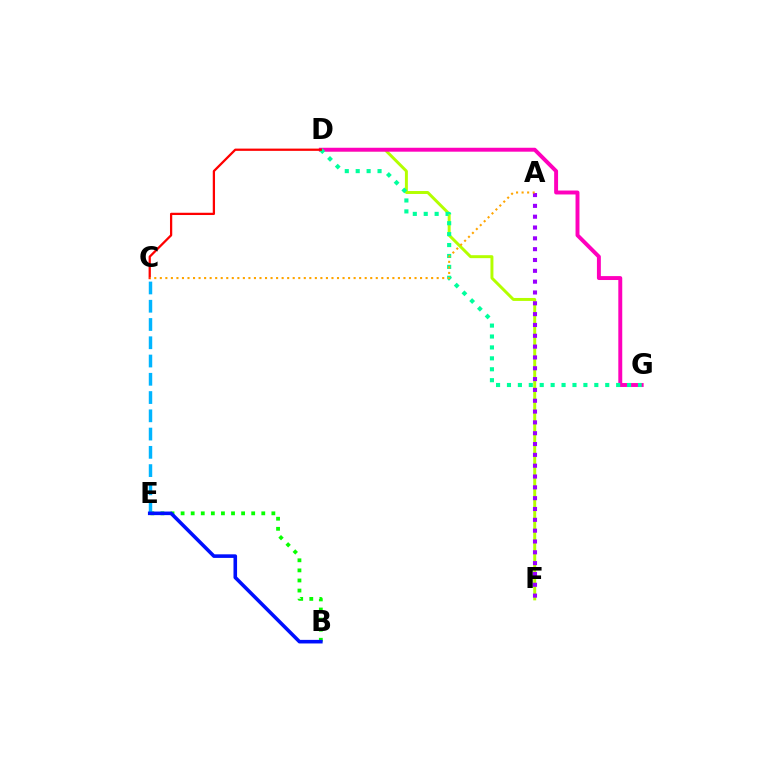{('B', 'E'): [{'color': '#08ff00', 'line_style': 'dotted', 'thickness': 2.74}, {'color': '#0010ff', 'line_style': 'solid', 'thickness': 2.58}], ('D', 'F'): [{'color': '#b3ff00', 'line_style': 'solid', 'thickness': 2.13}], ('D', 'G'): [{'color': '#ff00bd', 'line_style': 'solid', 'thickness': 2.83}, {'color': '#00ff9d', 'line_style': 'dotted', 'thickness': 2.97}], ('C', 'E'): [{'color': '#00b5ff', 'line_style': 'dashed', 'thickness': 2.48}], ('C', 'D'): [{'color': '#ff0000', 'line_style': 'solid', 'thickness': 1.63}], ('A', 'F'): [{'color': '#9b00ff', 'line_style': 'dotted', 'thickness': 2.94}], ('A', 'C'): [{'color': '#ffa500', 'line_style': 'dotted', 'thickness': 1.5}]}